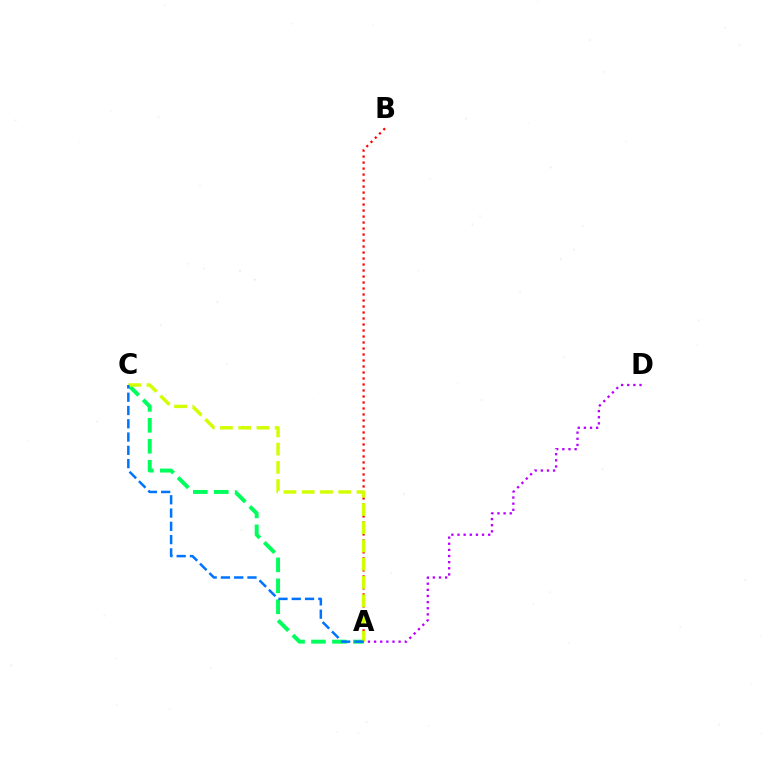{('A', 'B'): [{'color': '#ff0000', 'line_style': 'dotted', 'thickness': 1.63}], ('A', 'C'): [{'color': '#00ff5c', 'line_style': 'dashed', 'thickness': 2.84}, {'color': '#d1ff00', 'line_style': 'dashed', 'thickness': 2.48}, {'color': '#0074ff', 'line_style': 'dashed', 'thickness': 1.8}], ('A', 'D'): [{'color': '#b900ff', 'line_style': 'dotted', 'thickness': 1.67}]}